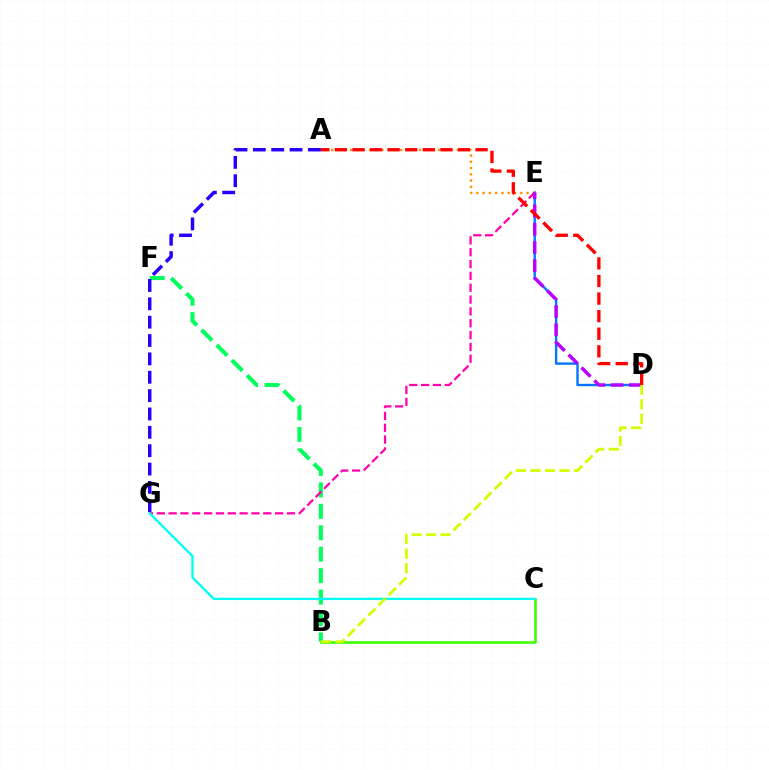{('B', 'F'): [{'color': '#00ff5c', 'line_style': 'dashed', 'thickness': 2.91}], ('A', 'G'): [{'color': '#2500ff', 'line_style': 'dashed', 'thickness': 2.49}], ('D', 'E'): [{'color': '#0074ff', 'line_style': 'solid', 'thickness': 1.7}, {'color': '#b900ff', 'line_style': 'dashed', 'thickness': 2.48}], ('B', 'C'): [{'color': '#3dff00', 'line_style': 'solid', 'thickness': 1.88}], ('A', 'E'): [{'color': '#ff9400', 'line_style': 'dotted', 'thickness': 1.7}], ('E', 'G'): [{'color': '#ff00ac', 'line_style': 'dashed', 'thickness': 1.61}], ('C', 'G'): [{'color': '#00fff6', 'line_style': 'solid', 'thickness': 1.68}], ('A', 'D'): [{'color': '#ff0000', 'line_style': 'dashed', 'thickness': 2.39}], ('B', 'D'): [{'color': '#d1ff00', 'line_style': 'dashed', 'thickness': 1.98}]}